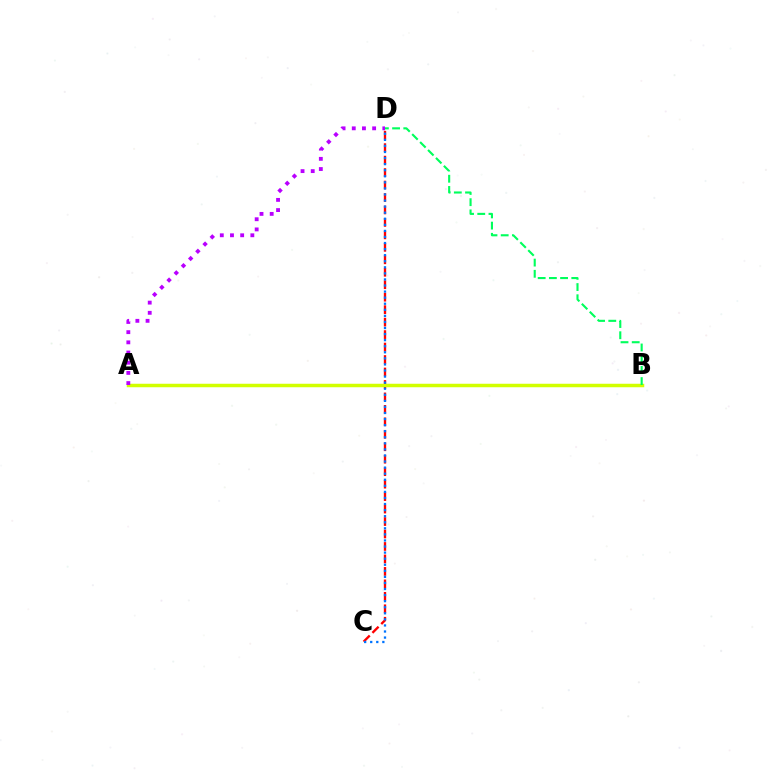{('C', 'D'): [{'color': '#ff0000', 'line_style': 'dashed', 'thickness': 1.69}, {'color': '#0074ff', 'line_style': 'dotted', 'thickness': 1.65}], ('A', 'B'): [{'color': '#d1ff00', 'line_style': 'solid', 'thickness': 2.51}], ('B', 'D'): [{'color': '#00ff5c', 'line_style': 'dashed', 'thickness': 1.52}], ('A', 'D'): [{'color': '#b900ff', 'line_style': 'dotted', 'thickness': 2.77}]}